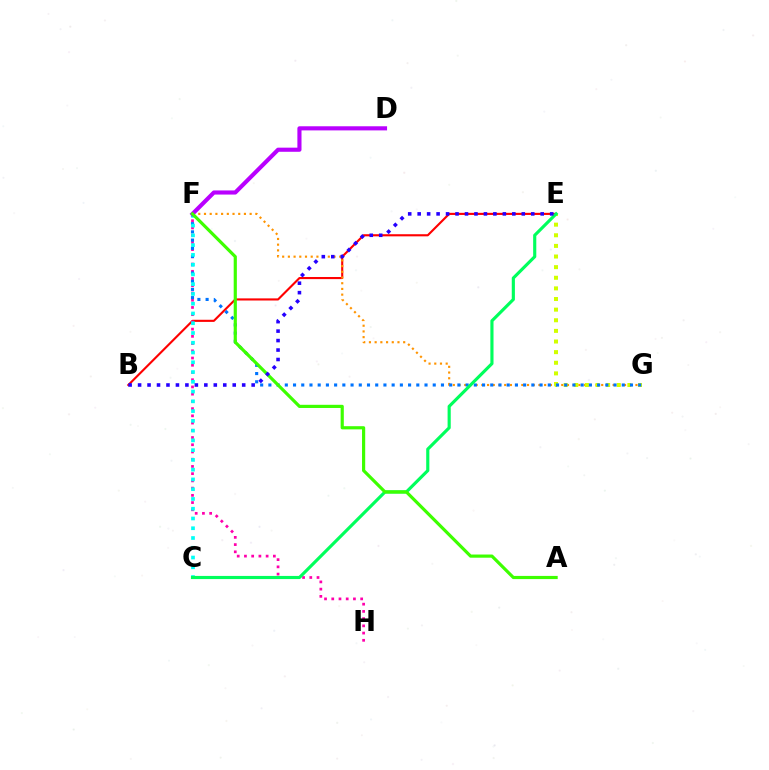{('B', 'E'): [{'color': '#ff0000', 'line_style': 'solid', 'thickness': 1.53}, {'color': '#2500ff', 'line_style': 'dotted', 'thickness': 2.57}], ('F', 'G'): [{'color': '#ff9400', 'line_style': 'dotted', 'thickness': 1.55}, {'color': '#0074ff', 'line_style': 'dotted', 'thickness': 2.23}], ('E', 'G'): [{'color': '#d1ff00', 'line_style': 'dotted', 'thickness': 2.89}], ('F', 'H'): [{'color': '#ff00ac', 'line_style': 'dotted', 'thickness': 1.96}], ('C', 'F'): [{'color': '#00fff6', 'line_style': 'dotted', 'thickness': 2.65}], ('D', 'F'): [{'color': '#b900ff', 'line_style': 'solid', 'thickness': 2.97}], ('C', 'E'): [{'color': '#00ff5c', 'line_style': 'solid', 'thickness': 2.26}], ('A', 'F'): [{'color': '#3dff00', 'line_style': 'solid', 'thickness': 2.29}]}